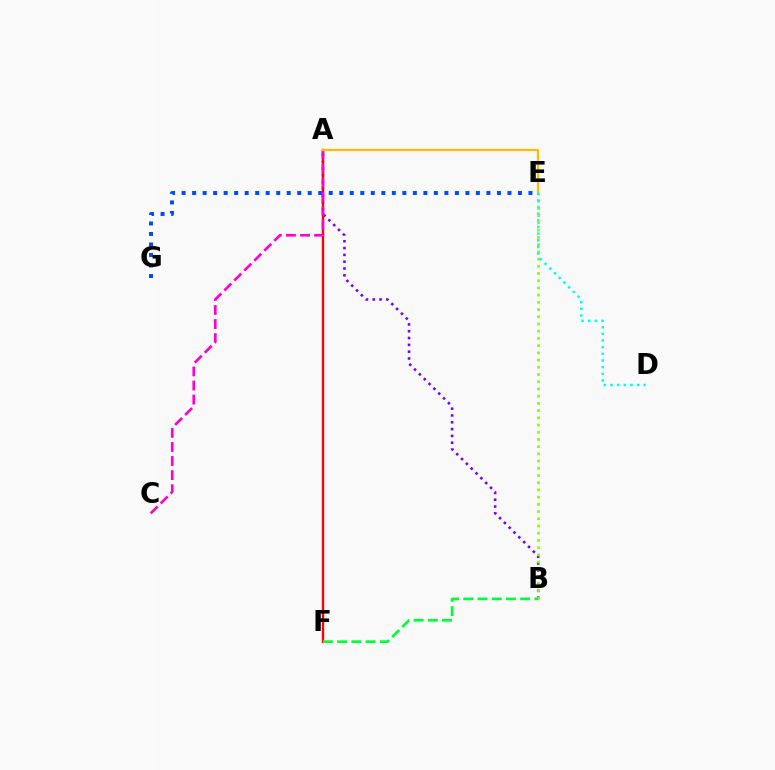{('A', 'B'): [{'color': '#7200ff', 'line_style': 'dotted', 'thickness': 1.85}], ('E', 'G'): [{'color': '#004bff', 'line_style': 'dotted', 'thickness': 2.86}], ('A', 'F'): [{'color': '#ff0000', 'line_style': 'solid', 'thickness': 1.69}], ('B', 'E'): [{'color': '#84ff00', 'line_style': 'dotted', 'thickness': 1.96}], ('B', 'F'): [{'color': '#00ff39', 'line_style': 'dashed', 'thickness': 1.93}], ('A', 'C'): [{'color': '#ff00cf', 'line_style': 'dashed', 'thickness': 1.91}], ('A', 'E'): [{'color': '#ffbd00', 'line_style': 'solid', 'thickness': 1.62}], ('D', 'E'): [{'color': '#00fff6', 'line_style': 'dotted', 'thickness': 1.81}]}